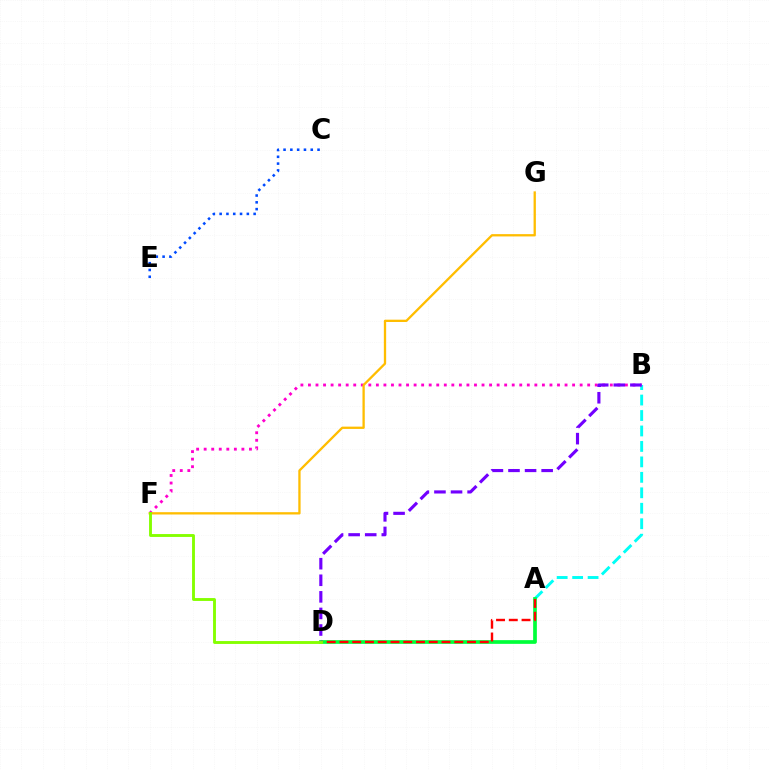{('A', 'B'): [{'color': '#00fff6', 'line_style': 'dashed', 'thickness': 2.1}], ('B', 'F'): [{'color': '#ff00cf', 'line_style': 'dotted', 'thickness': 2.05}], ('C', 'E'): [{'color': '#004bff', 'line_style': 'dotted', 'thickness': 1.85}], ('A', 'D'): [{'color': '#00ff39', 'line_style': 'solid', 'thickness': 2.66}, {'color': '#ff0000', 'line_style': 'dashed', 'thickness': 1.73}], ('F', 'G'): [{'color': '#ffbd00', 'line_style': 'solid', 'thickness': 1.66}], ('B', 'D'): [{'color': '#7200ff', 'line_style': 'dashed', 'thickness': 2.25}], ('D', 'F'): [{'color': '#84ff00', 'line_style': 'solid', 'thickness': 2.07}]}